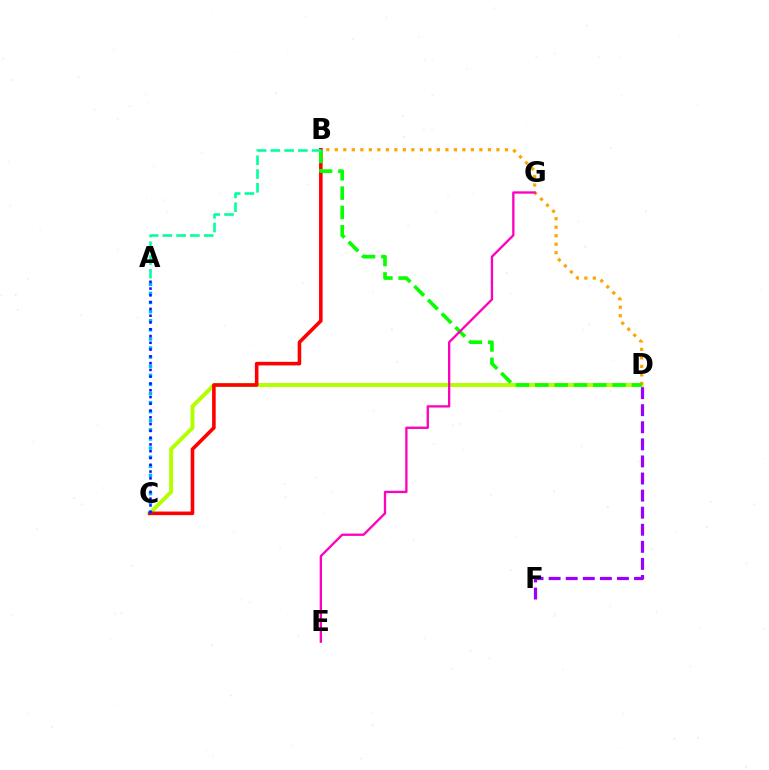{('C', 'D'): [{'color': '#b3ff00', 'line_style': 'solid', 'thickness': 2.84}], ('B', 'D'): [{'color': '#ffa500', 'line_style': 'dotted', 'thickness': 2.31}, {'color': '#08ff00', 'line_style': 'dashed', 'thickness': 2.63}], ('B', 'C'): [{'color': '#ff0000', 'line_style': 'solid', 'thickness': 2.58}], ('A', 'C'): [{'color': '#00b5ff', 'line_style': 'dotted', 'thickness': 2.47}, {'color': '#0010ff', 'line_style': 'dotted', 'thickness': 1.84}], ('D', 'F'): [{'color': '#9b00ff', 'line_style': 'dashed', 'thickness': 2.32}], ('A', 'B'): [{'color': '#00ff9d', 'line_style': 'dashed', 'thickness': 1.87}], ('E', 'G'): [{'color': '#ff00bd', 'line_style': 'solid', 'thickness': 1.67}]}